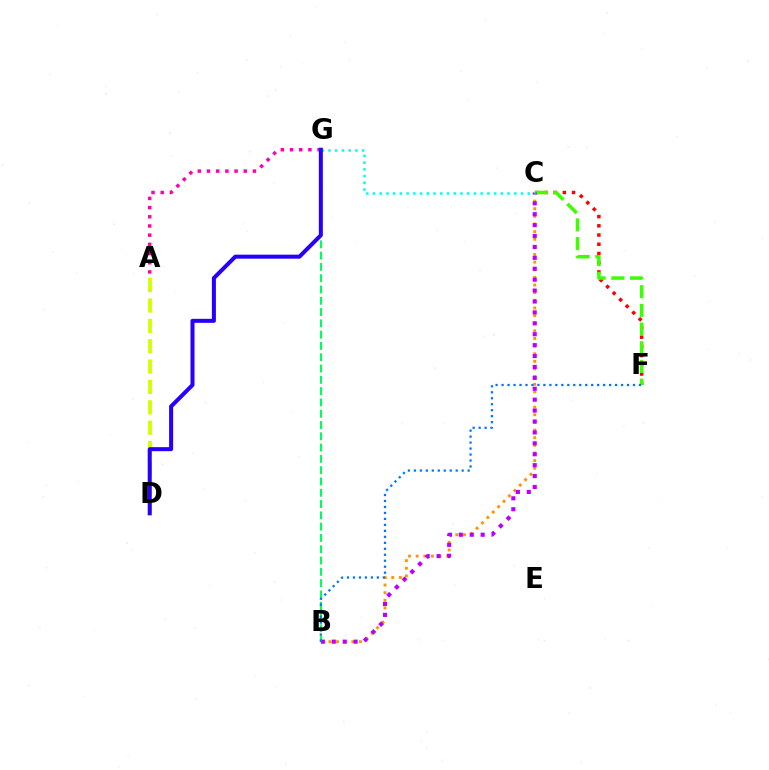{('B', 'G'): [{'color': '#00ff5c', 'line_style': 'dashed', 'thickness': 1.53}], ('B', 'C'): [{'color': '#ff9400', 'line_style': 'dotted', 'thickness': 2.07}, {'color': '#b900ff', 'line_style': 'dotted', 'thickness': 2.96}], ('C', 'F'): [{'color': '#ff0000', 'line_style': 'dotted', 'thickness': 2.5}, {'color': '#3dff00', 'line_style': 'dashed', 'thickness': 2.54}], ('A', 'D'): [{'color': '#d1ff00', 'line_style': 'dashed', 'thickness': 2.77}], ('A', 'G'): [{'color': '#ff00ac', 'line_style': 'dotted', 'thickness': 2.5}], ('C', 'G'): [{'color': '#00fff6', 'line_style': 'dotted', 'thickness': 1.83}], ('B', 'F'): [{'color': '#0074ff', 'line_style': 'dotted', 'thickness': 1.62}], ('D', 'G'): [{'color': '#2500ff', 'line_style': 'solid', 'thickness': 2.9}]}